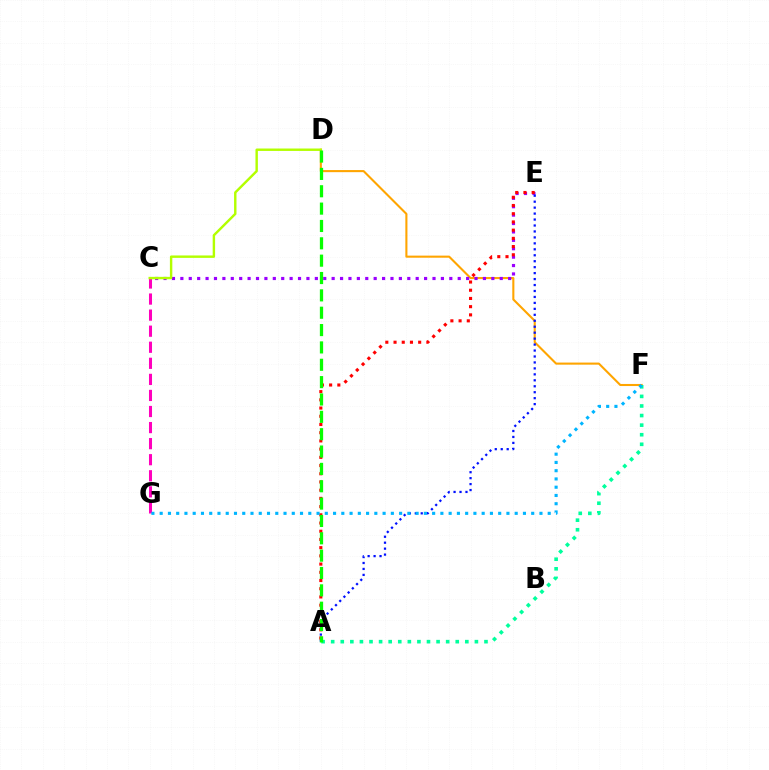{('C', 'G'): [{'color': '#ff00bd', 'line_style': 'dashed', 'thickness': 2.18}], ('D', 'F'): [{'color': '#ffa500', 'line_style': 'solid', 'thickness': 1.5}], ('A', 'F'): [{'color': '#00ff9d', 'line_style': 'dotted', 'thickness': 2.6}], ('C', 'E'): [{'color': '#9b00ff', 'line_style': 'dotted', 'thickness': 2.28}], ('A', 'E'): [{'color': '#0010ff', 'line_style': 'dotted', 'thickness': 1.62}, {'color': '#ff0000', 'line_style': 'dotted', 'thickness': 2.23}], ('C', 'D'): [{'color': '#b3ff00', 'line_style': 'solid', 'thickness': 1.74}], ('A', 'D'): [{'color': '#08ff00', 'line_style': 'dashed', 'thickness': 2.36}], ('F', 'G'): [{'color': '#00b5ff', 'line_style': 'dotted', 'thickness': 2.24}]}